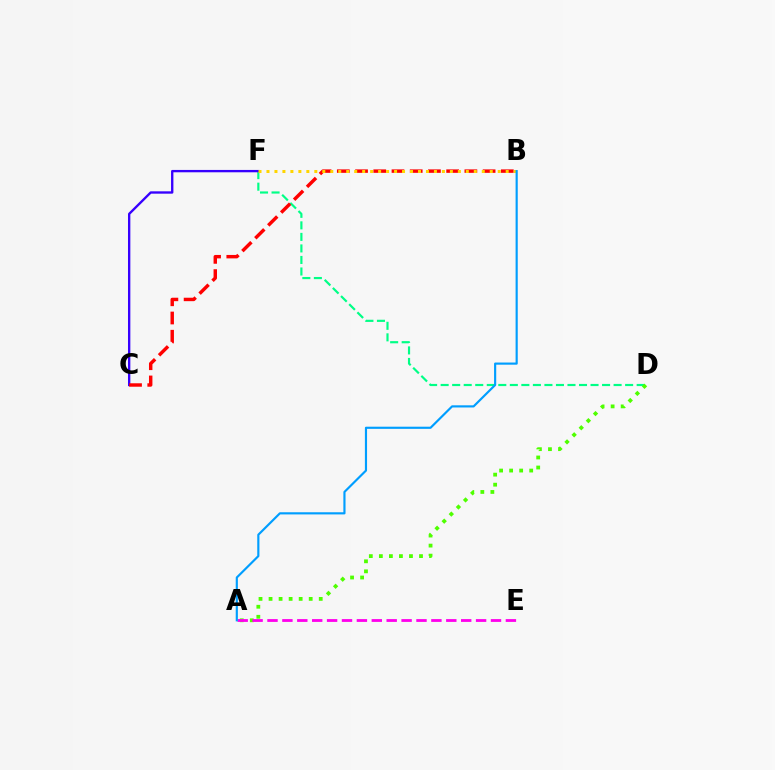{('D', 'F'): [{'color': '#00ff86', 'line_style': 'dashed', 'thickness': 1.57}], ('A', 'D'): [{'color': '#4fff00', 'line_style': 'dotted', 'thickness': 2.73}], ('C', 'F'): [{'color': '#3700ff', 'line_style': 'solid', 'thickness': 1.69}], ('B', 'C'): [{'color': '#ff0000', 'line_style': 'dashed', 'thickness': 2.48}], ('A', 'E'): [{'color': '#ff00ed', 'line_style': 'dashed', 'thickness': 2.02}], ('B', 'F'): [{'color': '#ffd500', 'line_style': 'dotted', 'thickness': 2.17}], ('A', 'B'): [{'color': '#009eff', 'line_style': 'solid', 'thickness': 1.55}]}